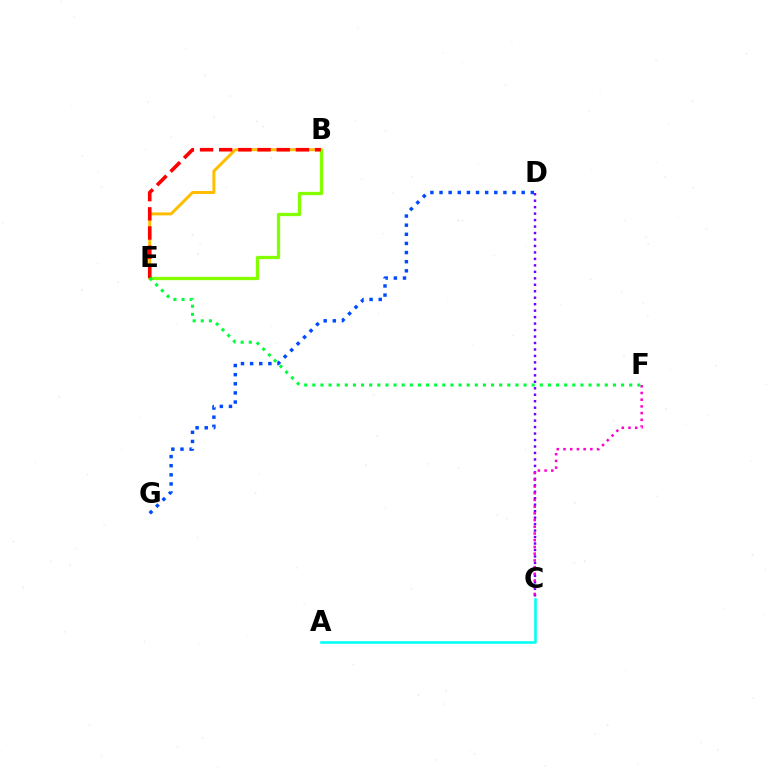{('B', 'E'): [{'color': '#ffbd00', 'line_style': 'solid', 'thickness': 2.14}, {'color': '#84ff00', 'line_style': 'solid', 'thickness': 2.35}, {'color': '#ff0000', 'line_style': 'dashed', 'thickness': 2.6}], ('C', 'D'): [{'color': '#7200ff', 'line_style': 'dotted', 'thickness': 1.76}], ('D', 'G'): [{'color': '#004bff', 'line_style': 'dotted', 'thickness': 2.48}], ('C', 'F'): [{'color': '#ff00cf', 'line_style': 'dotted', 'thickness': 1.82}], ('E', 'F'): [{'color': '#00ff39', 'line_style': 'dotted', 'thickness': 2.21}], ('A', 'C'): [{'color': '#00fff6', 'line_style': 'solid', 'thickness': 1.85}]}